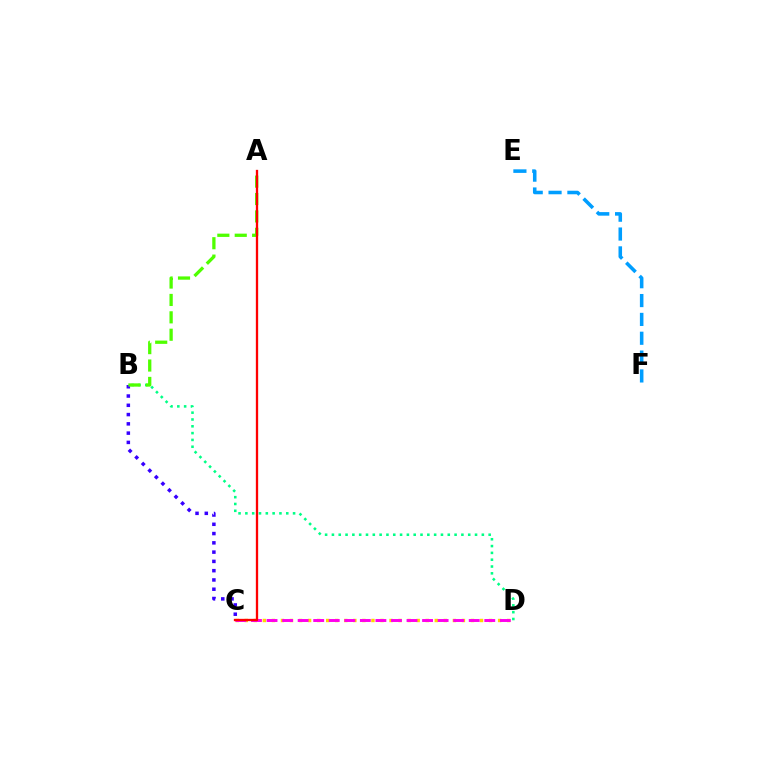{('B', 'C'): [{'color': '#3700ff', 'line_style': 'dotted', 'thickness': 2.52}], ('B', 'D'): [{'color': '#00ff86', 'line_style': 'dotted', 'thickness': 1.85}], ('C', 'D'): [{'color': '#ffd500', 'line_style': 'dotted', 'thickness': 2.46}, {'color': '#ff00ed', 'line_style': 'dashed', 'thickness': 2.11}], ('E', 'F'): [{'color': '#009eff', 'line_style': 'dashed', 'thickness': 2.56}], ('A', 'B'): [{'color': '#4fff00', 'line_style': 'dashed', 'thickness': 2.36}], ('A', 'C'): [{'color': '#ff0000', 'line_style': 'solid', 'thickness': 1.66}]}